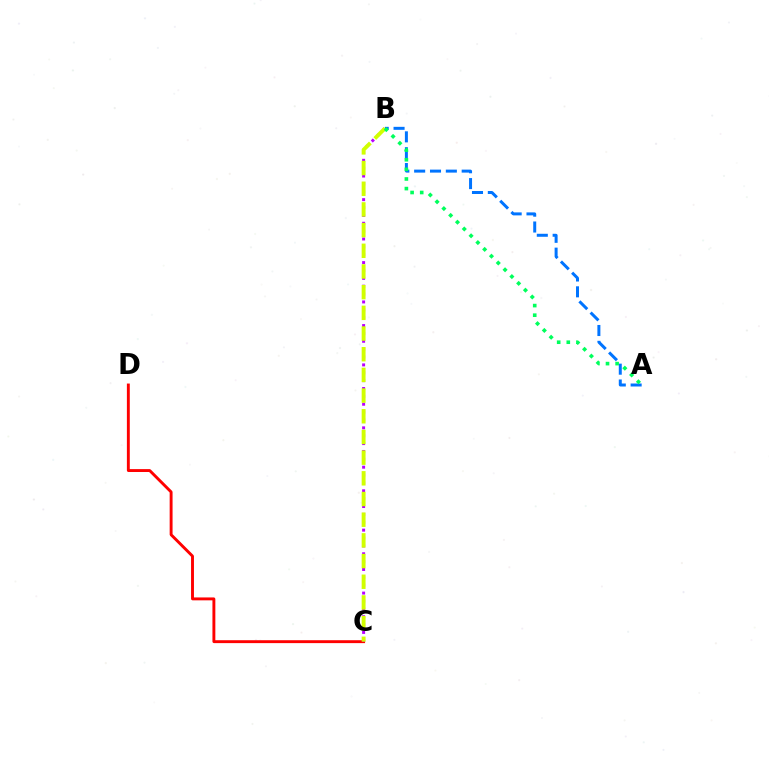{('C', 'D'): [{'color': '#ff0000', 'line_style': 'solid', 'thickness': 2.09}], ('B', 'C'): [{'color': '#b900ff', 'line_style': 'dotted', 'thickness': 2.14}, {'color': '#d1ff00', 'line_style': 'dashed', 'thickness': 2.81}], ('A', 'B'): [{'color': '#0074ff', 'line_style': 'dashed', 'thickness': 2.15}, {'color': '#00ff5c', 'line_style': 'dotted', 'thickness': 2.61}]}